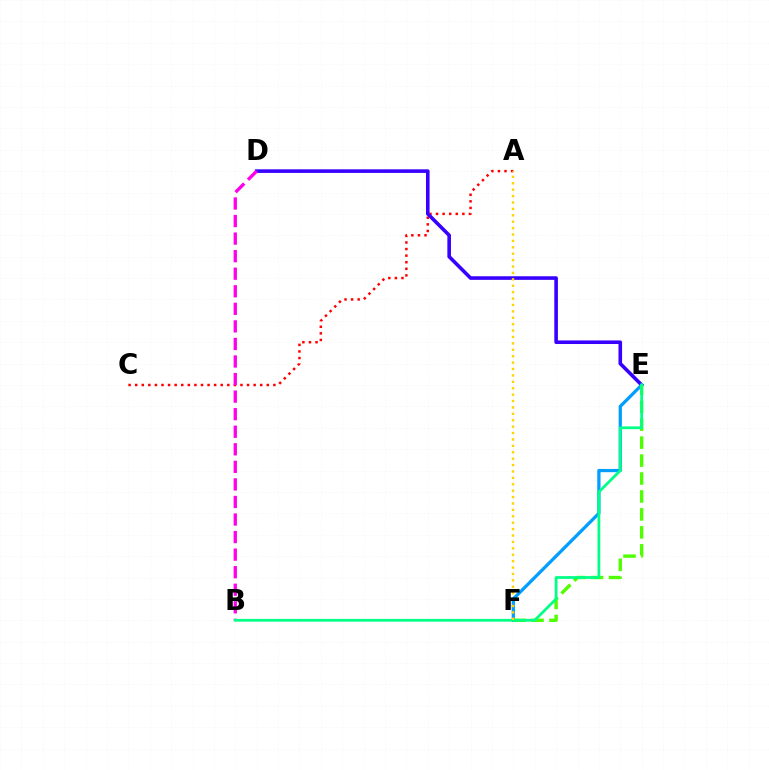{('A', 'C'): [{'color': '#ff0000', 'line_style': 'dotted', 'thickness': 1.79}], ('D', 'E'): [{'color': '#3700ff', 'line_style': 'solid', 'thickness': 2.59}], ('E', 'F'): [{'color': '#009eff', 'line_style': 'solid', 'thickness': 2.34}, {'color': '#4fff00', 'line_style': 'dashed', 'thickness': 2.44}], ('B', 'D'): [{'color': '#ff00ed', 'line_style': 'dashed', 'thickness': 2.39}], ('B', 'E'): [{'color': '#00ff86', 'line_style': 'solid', 'thickness': 1.99}], ('A', 'F'): [{'color': '#ffd500', 'line_style': 'dotted', 'thickness': 1.74}]}